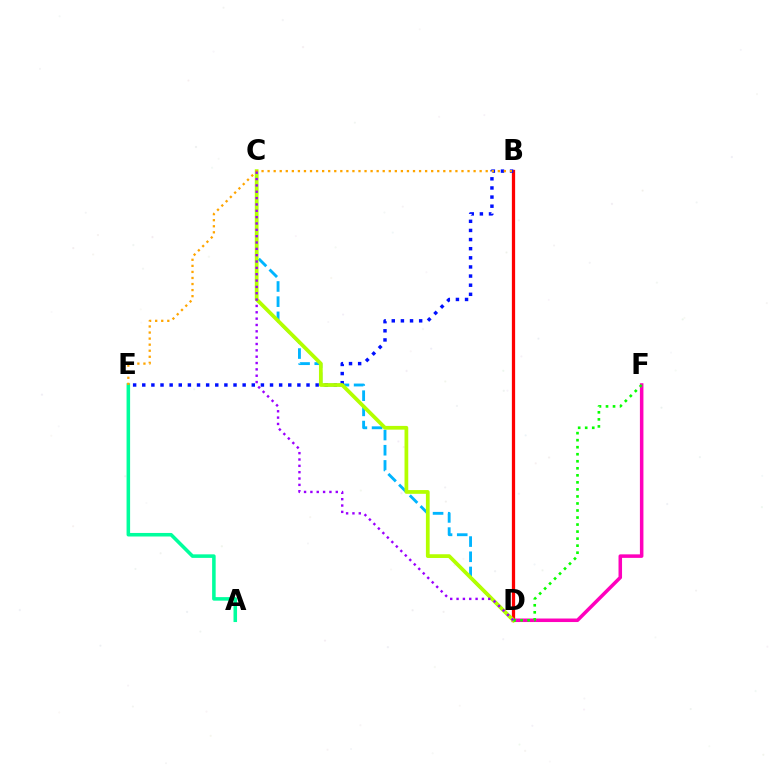{('D', 'F'): [{'color': '#ff00bd', 'line_style': 'solid', 'thickness': 2.54}, {'color': '#08ff00', 'line_style': 'dotted', 'thickness': 1.91}], ('A', 'E'): [{'color': '#00ff9d', 'line_style': 'solid', 'thickness': 2.55}], ('C', 'D'): [{'color': '#00b5ff', 'line_style': 'dashed', 'thickness': 2.06}, {'color': '#b3ff00', 'line_style': 'solid', 'thickness': 2.69}, {'color': '#9b00ff', 'line_style': 'dotted', 'thickness': 1.72}], ('B', 'D'): [{'color': '#ff0000', 'line_style': 'solid', 'thickness': 2.34}], ('B', 'E'): [{'color': '#0010ff', 'line_style': 'dotted', 'thickness': 2.48}, {'color': '#ffa500', 'line_style': 'dotted', 'thickness': 1.65}]}